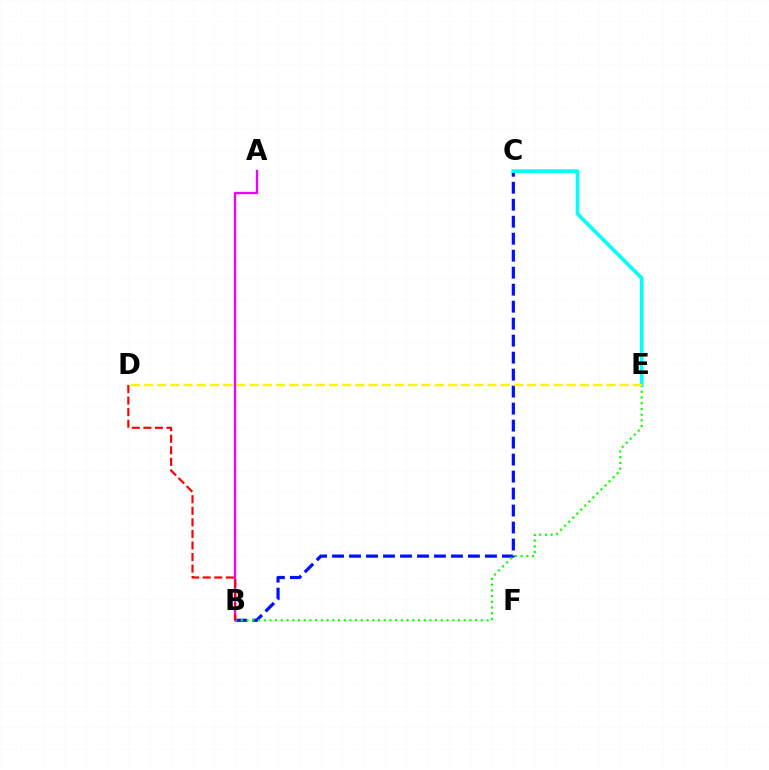{('B', 'C'): [{'color': '#0010ff', 'line_style': 'dashed', 'thickness': 2.31}], ('B', 'E'): [{'color': '#08ff00', 'line_style': 'dotted', 'thickness': 1.55}], ('A', 'B'): [{'color': '#ee00ff', 'line_style': 'solid', 'thickness': 1.67}], ('B', 'D'): [{'color': '#ff0000', 'line_style': 'dashed', 'thickness': 1.57}], ('C', 'E'): [{'color': '#00fff6', 'line_style': 'solid', 'thickness': 2.63}], ('D', 'E'): [{'color': '#fcf500', 'line_style': 'dashed', 'thickness': 1.8}]}